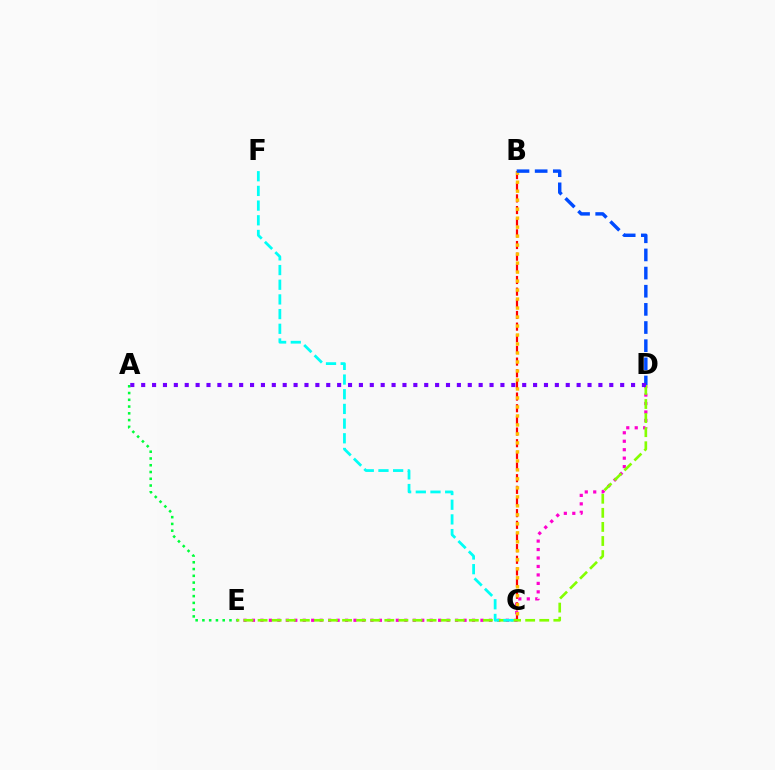{('D', 'E'): [{'color': '#ff00cf', 'line_style': 'dotted', 'thickness': 2.3}, {'color': '#84ff00', 'line_style': 'dashed', 'thickness': 1.91}], ('A', 'E'): [{'color': '#00ff39', 'line_style': 'dotted', 'thickness': 1.84}], ('B', 'C'): [{'color': '#ff0000', 'line_style': 'dashed', 'thickness': 1.58}, {'color': '#ffbd00', 'line_style': 'dotted', 'thickness': 2.44}], ('B', 'D'): [{'color': '#004bff', 'line_style': 'dashed', 'thickness': 2.47}], ('C', 'F'): [{'color': '#00fff6', 'line_style': 'dashed', 'thickness': 1.99}], ('A', 'D'): [{'color': '#7200ff', 'line_style': 'dotted', 'thickness': 2.96}]}